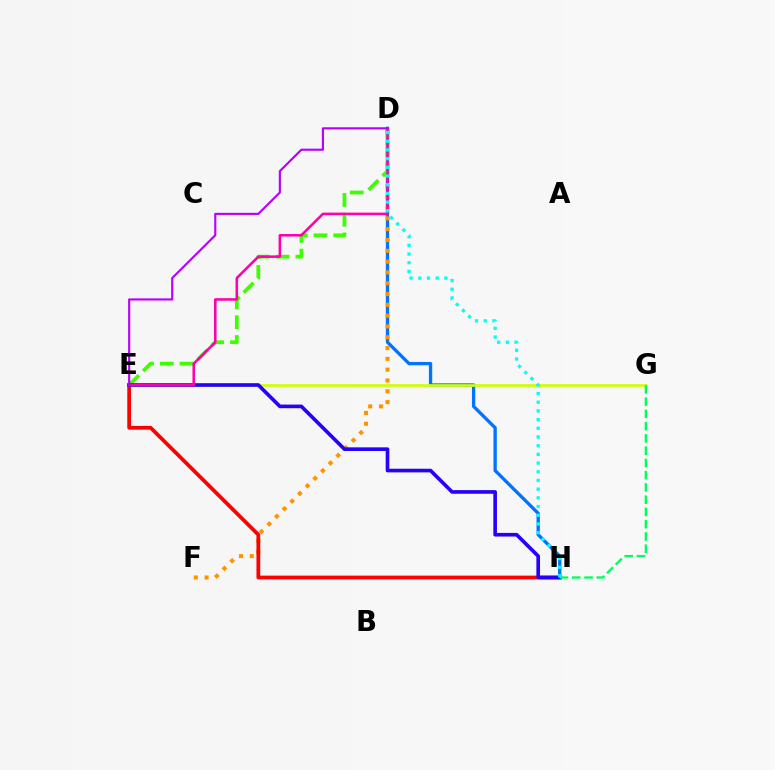{('D', 'H'): [{'color': '#0074ff', 'line_style': 'solid', 'thickness': 2.39}, {'color': '#00fff6', 'line_style': 'dotted', 'thickness': 2.36}], ('D', 'F'): [{'color': '#ff9400', 'line_style': 'dotted', 'thickness': 2.94}], ('D', 'E'): [{'color': '#3dff00', 'line_style': 'dashed', 'thickness': 2.68}, {'color': '#ff00ac', 'line_style': 'solid', 'thickness': 1.85}, {'color': '#b900ff', 'line_style': 'solid', 'thickness': 1.55}], ('E', 'G'): [{'color': '#d1ff00', 'line_style': 'solid', 'thickness': 1.92}], ('E', 'H'): [{'color': '#ff0000', 'line_style': 'solid', 'thickness': 2.7}, {'color': '#2500ff', 'line_style': 'solid', 'thickness': 2.62}], ('G', 'H'): [{'color': '#00ff5c', 'line_style': 'dashed', 'thickness': 1.66}]}